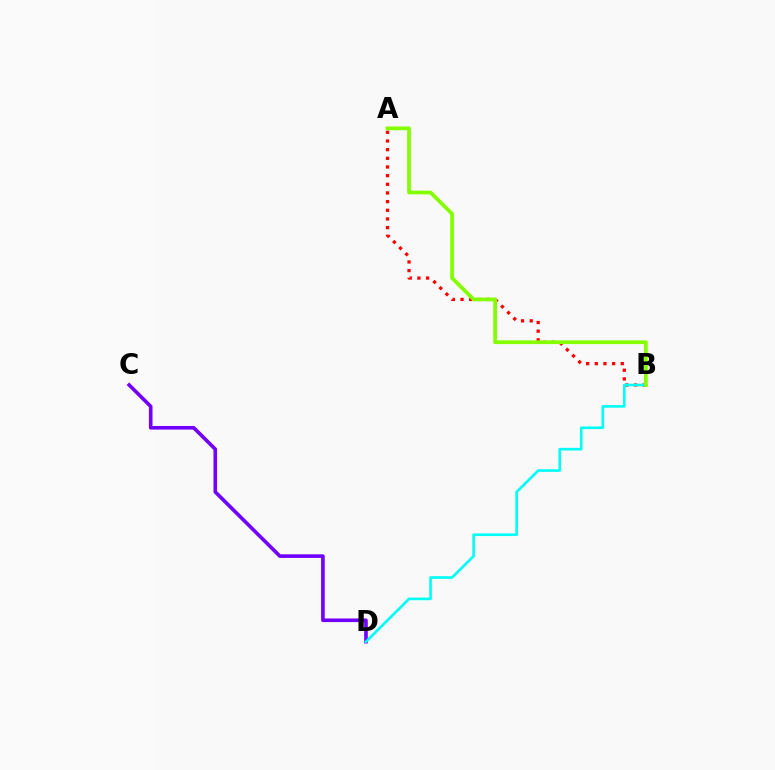{('C', 'D'): [{'color': '#7200ff', 'line_style': 'solid', 'thickness': 2.61}], ('A', 'B'): [{'color': '#ff0000', 'line_style': 'dotted', 'thickness': 2.35}, {'color': '#84ff00', 'line_style': 'solid', 'thickness': 2.7}], ('B', 'D'): [{'color': '#00fff6', 'line_style': 'solid', 'thickness': 1.9}]}